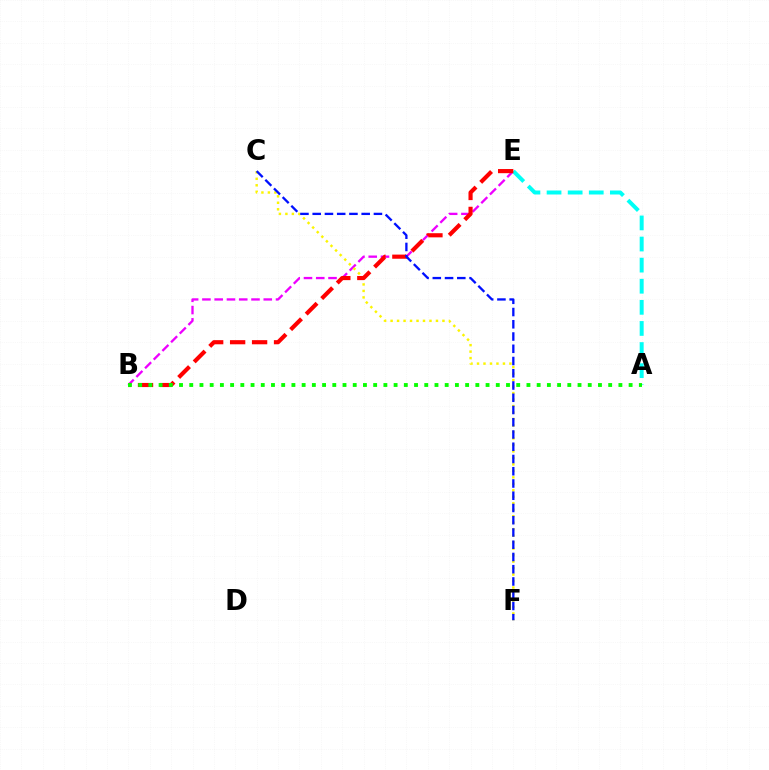{('B', 'E'): [{'color': '#ee00ff', 'line_style': 'dashed', 'thickness': 1.67}, {'color': '#ff0000', 'line_style': 'dashed', 'thickness': 2.98}], ('C', 'F'): [{'color': '#fcf500', 'line_style': 'dotted', 'thickness': 1.76}, {'color': '#0010ff', 'line_style': 'dashed', 'thickness': 1.66}], ('A', 'E'): [{'color': '#00fff6', 'line_style': 'dashed', 'thickness': 2.87}], ('A', 'B'): [{'color': '#08ff00', 'line_style': 'dotted', 'thickness': 2.78}]}